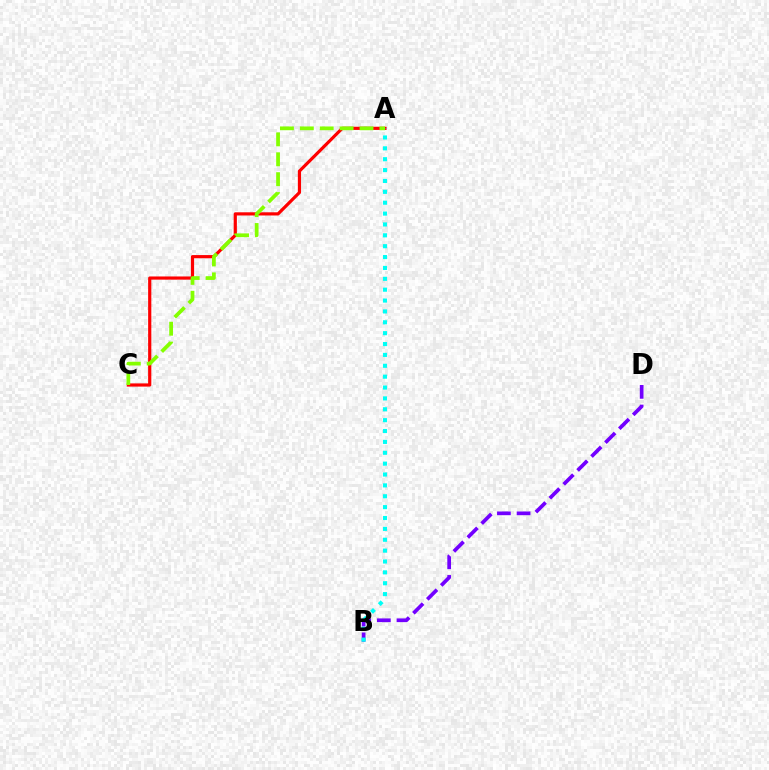{('B', 'D'): [{'color': '#7200ff', 'line_style': 'dashed', 'thickness': 2.67}], ('A', 'C'): [{'color': '#ff0000', 'line_style': 'solid', 'thickness': 2.29}, {'color': '#84ff00', 'line_style': 'dashed', 'thickness': 2.7}], ('A', 'B'): [{'color': '#00fff6', 'line_style': 'dotted', 'thickness': 2.95}]}